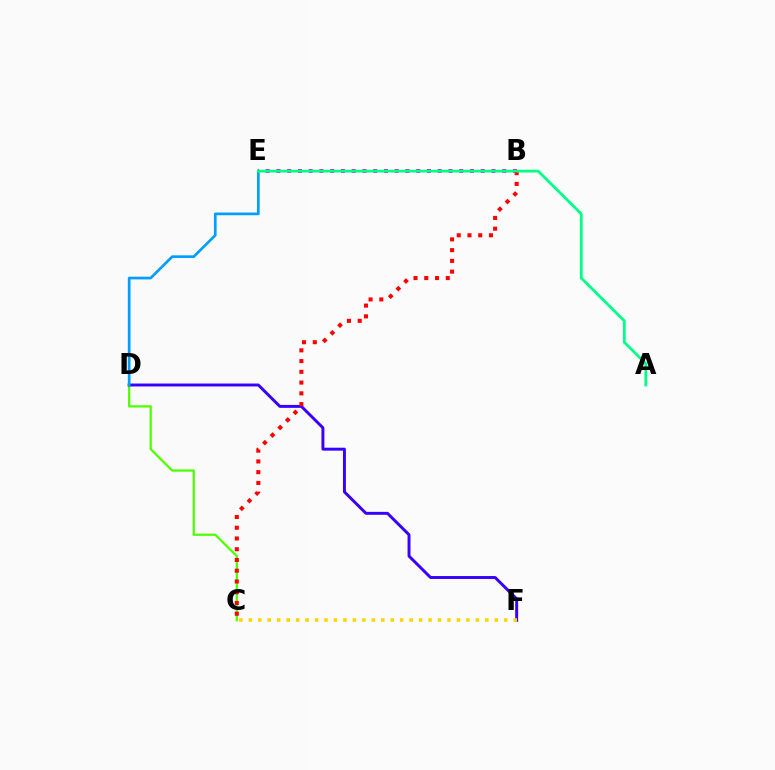{('C', 'D'): [{'color': '#4fff00', 'line_style': 'solid', 'thickness': 1.62}], ('D', 'F'): [{'color': '#3700ff', 'line_style': 'solid', 'thickness': 2.11}], ('C', 'F'): [{'color': '#ffd500', 'line_style': 'dotted', 'thickness': 2.57}], ('B', 'E'): [{'color': '#ff00ed', 'line_style': 'dotted', 'thickness': 2.92}], ('D', 'E'): [{'color': '#009eff', 'line_style': 'solid', 'thickness': 1.94}], ('B', 'C'): [{'color': '#ff0000', 'line_style': 'dotted', 'thickness': 2.92}], ('A', 'E'): [{'color': '#00ff86', 'line_style': 'solid', 'thickness': 2.0}]}